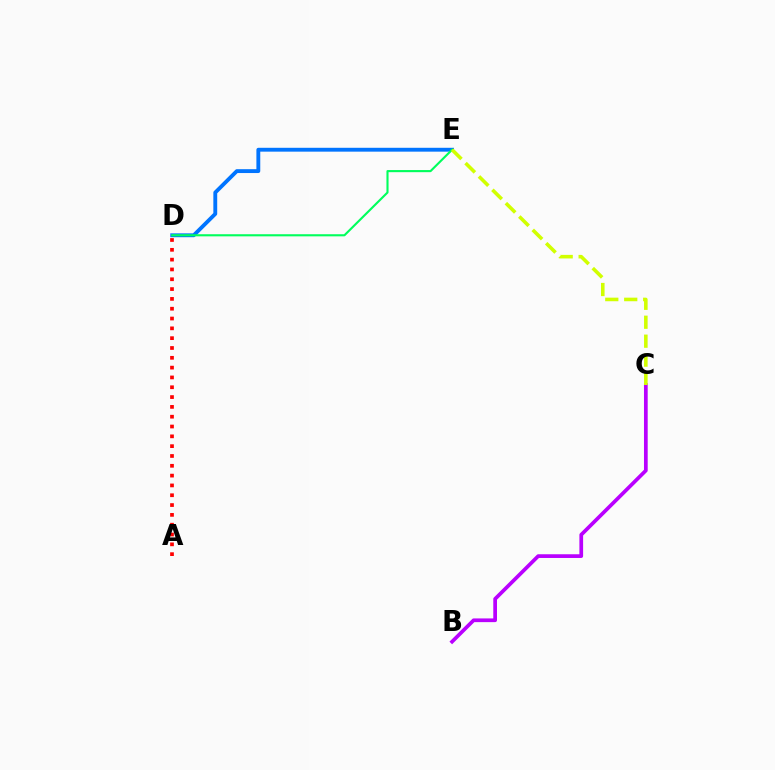{('D', 'E'): [{'color': '#0074ff', 'line_style': 'solid', 'thickness': 2.78}, {'color': '#00ff5c', 'line_style': 'solid', 'thickness': 1.52}], ('B', 'C'): [{'color': '#b900ff', 'line_style': 'solid', 'thickness': 2.67}], ('A', 'D'): [{'color': '#ff0000', 'line_style': 'dotted', 'thickness': 2.67}], ('C', 'E'): [{'color': '#d1ff00', 'line_style': 'dashed', 'thickness': 2.57}]}